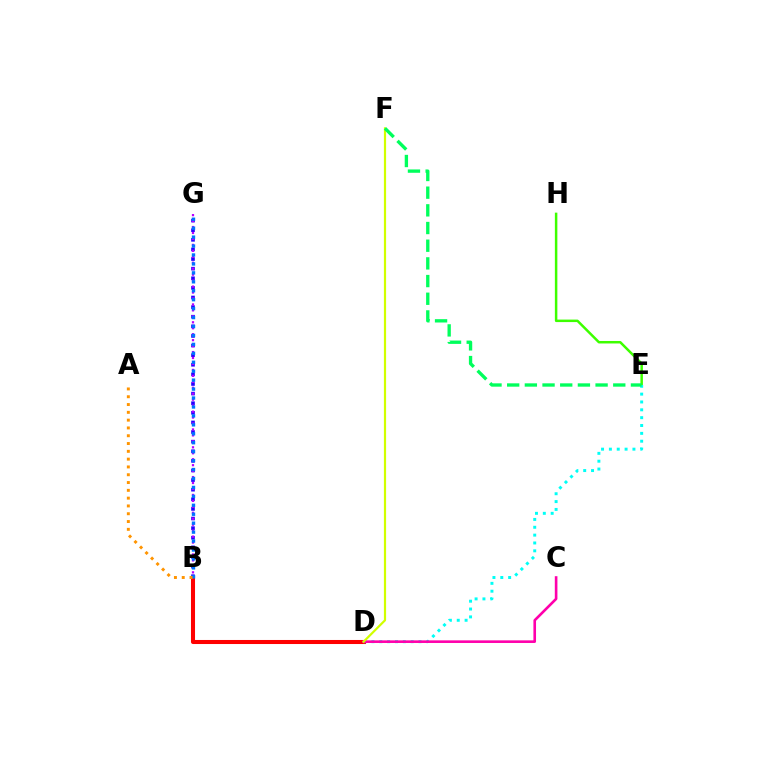{('B', 'G'): [{'color': '#2500ff', 'line_style': 'dotted', 'thickness': 2.61}, {'color': '#b900ff', 'line_style': 'dotted', 'thickness': 1.62}, {'color': '#0074ff', 'line_style': 'dotted', 'thickness': 2.43}], ('E', 'H'): [{'color': '#3dff00', 'line_style': 'solid', 'thickness': 1.79}], ('B', 'D'): [{'color': '#ff0000', 'line_style': 'solid', 'thickness': 2.92}], ('D', 'E'): [{'color': '#00fff6', 'line_style': 'dotted', 'thickness': 2.13}], ('C', 'D'): [{'color': '#ff00ac', 'line_style': 'solid', 'thickness': 1.89}], ('D', 'F'): [{'color': '#d1ff00', 'line_style': 'solid', 'thickness': 1.58}], ('E', 'F'): [{'color': '#00ff5c', 'line_style': 'dashed', 'thickness': 2.4}], ('A', 'B'): [{'color': '#ff9400', 'line_style': 'dotted', 'thickness': 2.12}]}